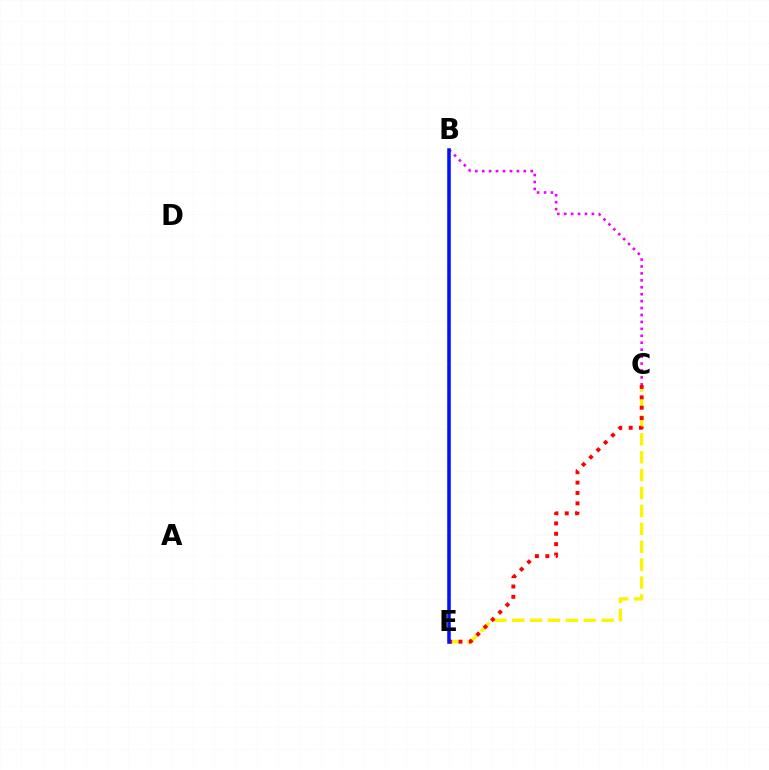{('C', 'E'): [{'color': '#fcf500', 'line_style': 'dashed', 'thickness': 2.43}, {'color': '#ff0000', 'line_style': 'dotted', 'thickness': 2.82}], ('B', 'E'): [{'color': '#00fff6', 'line_style': 'dotted', 'thickness': 1.72}, {'color': '#08ff00', 'line_style': 'dotted', 'thickness': 1.59}, {'color': '#0010ff', 'line_style': 'solid', 'thickness': 2.53}], ('B', 'C'): [{'color': '#ee00ff', 'line_style': 'dotted', 'thickness': 1.88}]}